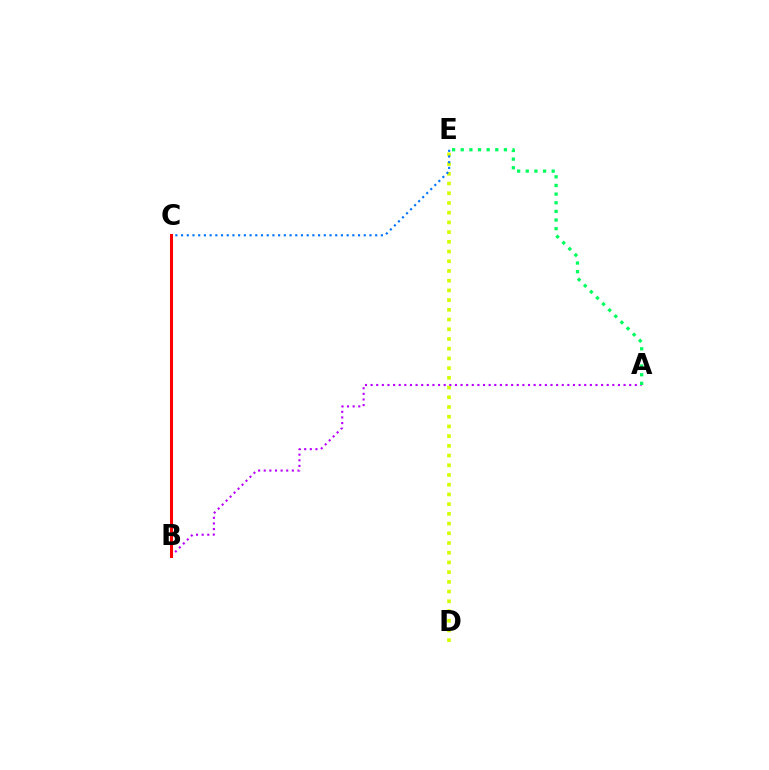{('D', 'E'): [{'color': '#d1ff00', 'line_style': 'dotted', 'thickness': 2.64}], ('A', 'B'): [{'color': '#b900ff', 'line_style': 'dotted', 'thickness': 1.53}], ('A', 'E'): [{'color': '#00ff5c', 'line_style': 'dotted', 'thickness': 2.35}], ('C', 'E'): [{'color': '#0074ff', 'line_style': 'dotted', 'thickness': 1.55}], ('B', 'C'): [{'color': '#ff0000', 'line_style': 'solid', 'thickness': 2.2}]}